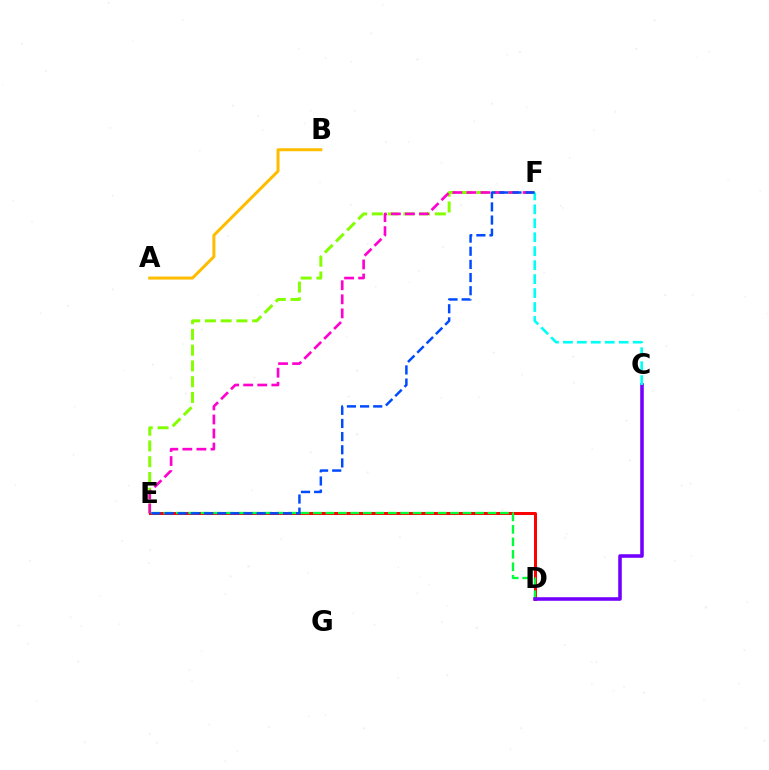{('E', 'F'): [{'color': '#84ff00', 'line_style': 'dashed', 'thickness': 2.14}, {'color': '#ff00cf', 'line_style': 'dashed', 'thickness': 1.91}, {'color': '#004bff', 'line_style': 'dashed', 'thickness': 1.79}], ('D', 'E'): [{'color': '#ff0000', 'line_style': 'solid', 'thickness': 2.16}, {'color': '#00ff39', 'line_style': 'dashed', 'thickness': 1.69}], ('C', 'D'): [{'color': '#7200ff', 'line_style': 'solid', 'thickness': 2.57}], ('C', 'F'): [{'color': '#00fff6', 'line_style': 'dashed', 'thickness': 1.9}], ('A', 'B'): [{'color': '#ffbd00', 'line_style': 'solid', 'thickness': 2.16}]}